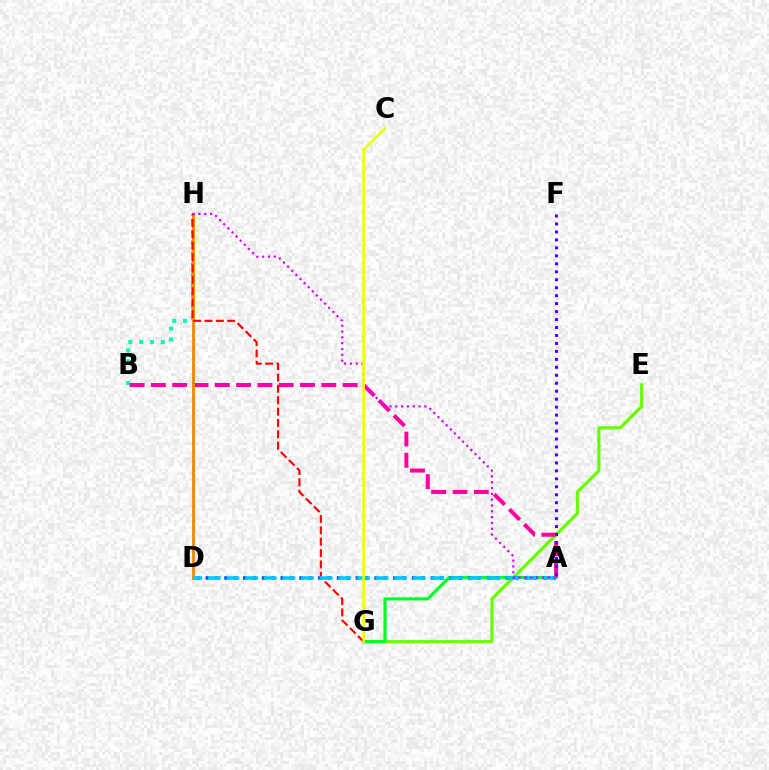{('E', 'G'): [{'color': '#66ff00', 'line_style': 'solid', 'thickness': 2.31}], ('B', 'H'): [{'color': '#00ffaf', 'line_style': 'dotted', 'thickness': 2.94}], ('A', 'G'): [{'color': '#00ff27', 'line_style': 'solid', 'thickness': 2.27}], ('A', 'D'): [{'color': '#003fff', 'line_style': 'dotted', 'thickness': 2.55}, {'color': '#00c7ff', 'line_style': 'dashed', 'thickness': 2.53}], ('A', 'B'): [{'color': '#ff00a0', 'line_style': 'dashed', 'thickness': 2.89}], ('D', 'H'): [{'color': '#ff8800', 'line_style': 'solid', 'thickness': 2.08}], ('A', 'F'): [{'color': '#4f00ff', 'line_style': 'dotted', 'thickness': 2.16}], ('G', 'H'): [{'color': '#ff0000', 'line_style': 'dashed', 'thickness': 1.54}], ('A', 'H'): [{'color': '#d600ff', 'line_style': 'dotted', 'thickness': 1.58}], ('C', 'G'): [{'color': '#eeff00', 'line_style': 'solid', 'thickness': 1.81}]}